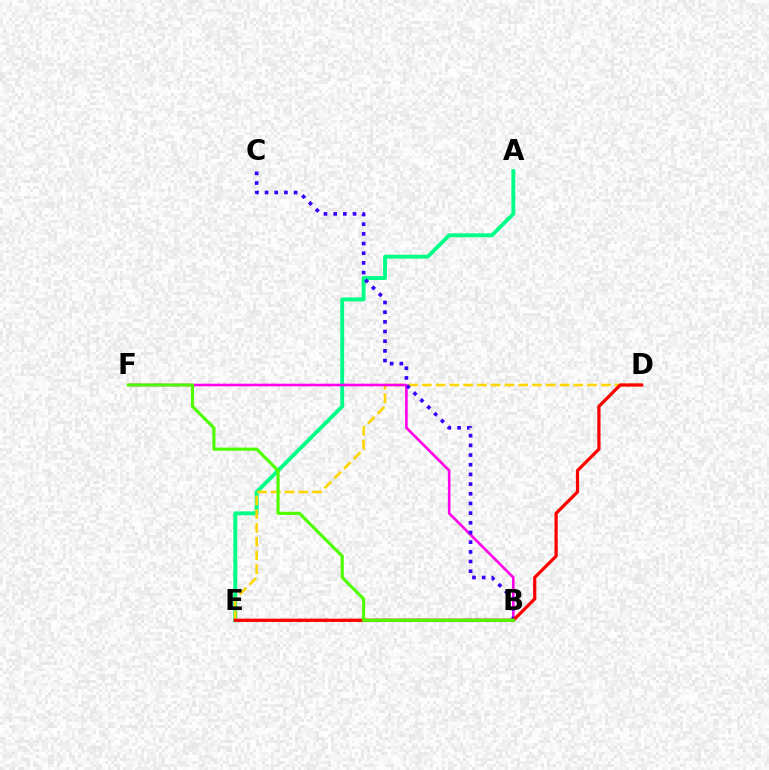{('B', 'E'): [{'color': '#009eff', 'line_style': 'dotted', 'thickness': 2.31}], ('A', 'E'): [{'color': '#00ff86', 'line_style': 'solid', 'thickness': 2.78}], ('D', 'E'): [{'color': '#ffd500', 'line_style': 'dashed', 'thickness': 1.87}, {'color': '#ff0000', 'line_style': 'solid', 'thickness': 2.33}], ('B', 'F'): [{'color': '#ff00ed', 'line_style': 'solid', 'thickness': 1.88}, {'color': '#4fff00', 'line_style': 'solid', 'thickness': 2.26}], ('B', 'C'): [{'color': '#3700ff', 'line_style': 'dotted', 'thickness': 2.63}]}